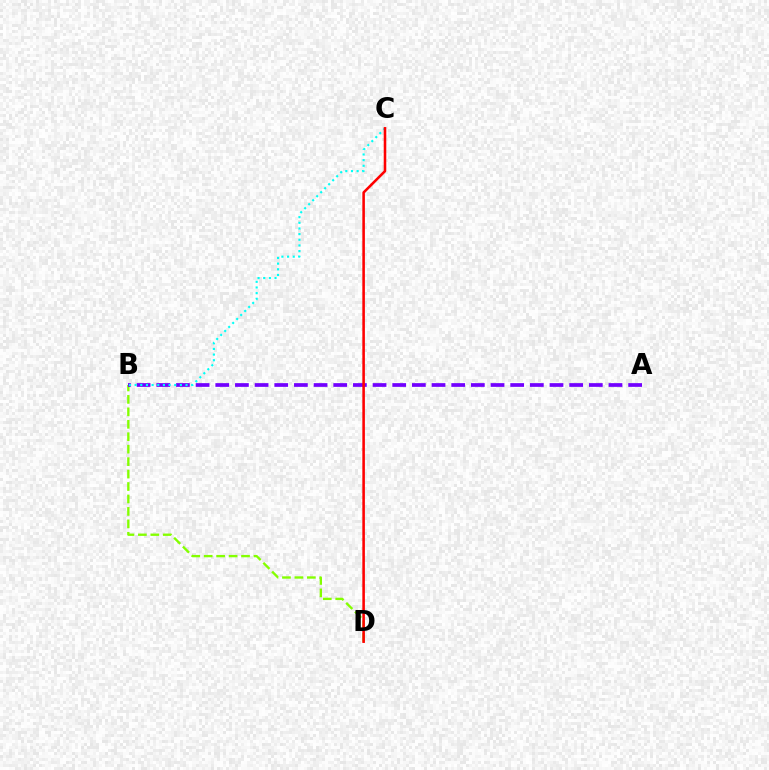{('B', 'D'): [{'color': '#84ff00', 'line_style': 'dashed', 'thickness': 1.69}], ('A', 'B'): [{'color': '#7200ff', 'line_style': 'dashed', 'thickness': 2.67}], ('B', 'C'): [{'color': '#00fff6', 'line_style': 'dotted', 'thickness': 1.54}], ('C', 'D'): [{'color': '#ff0000', 'line_style': 'solid', 'thickness': 1.85}]}